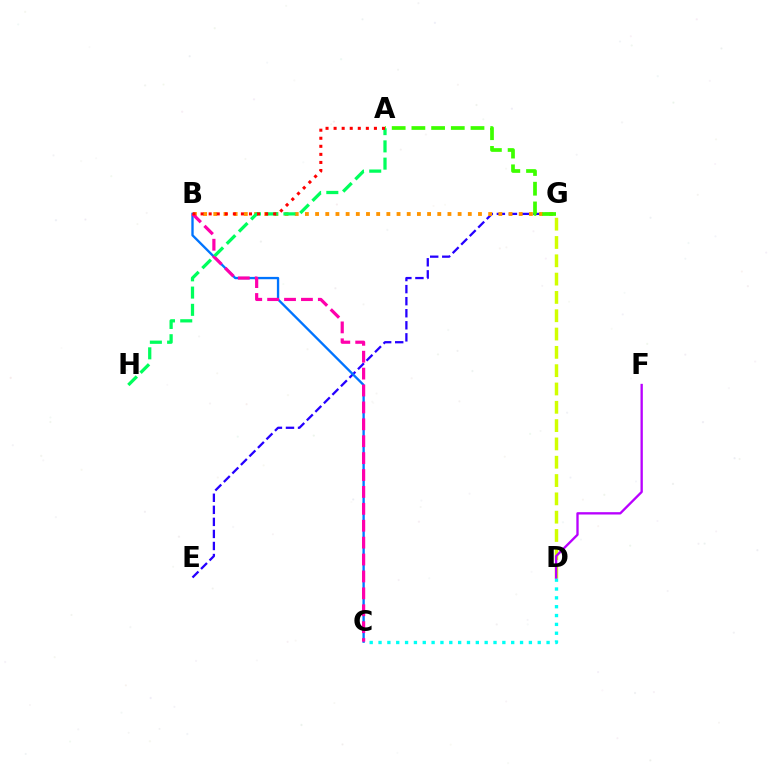{('E', 'G'): [{'color': '#2500ff', 'line_style': 'dashed', 'thickness': 1.64}], ('B', 'G'): [{'color': '#ff9400', 'line_style': 'dotted', 'thickness': 2.77}], ('A', 'G'): [{'color': '#3dff00', 'line_style': 'dashed', 'thickness': 2.68}], ('D', 'G'): [{'color': '#d1ff00', 'line_style': 'dashed', 'thickness': 2.49}], ('B', 'C'): [{'color': '#0074ff', 'line_style': 'solid', 'thickness': 1.69}, {'color': '#ff00ac', 'line_style': 'dashed', 'thickness': 2.3}], ('A', 'H'): [{'color': '#00ff5c', 'line_style': 'dashed', 'thickness': 2.34}], ('C', 'D'): [{'color': '#00fff6', 'line_style': 'dotted', 'thickness': 2.4}], ('A', 'B'): [{'color': '#ff0000', 'line_style': 'dotted', 'thickness': 2.19}], ('D', 'F'): [{'color': '#b900ff', 'line_style': 'solid', 'thickness': 1.68}]}